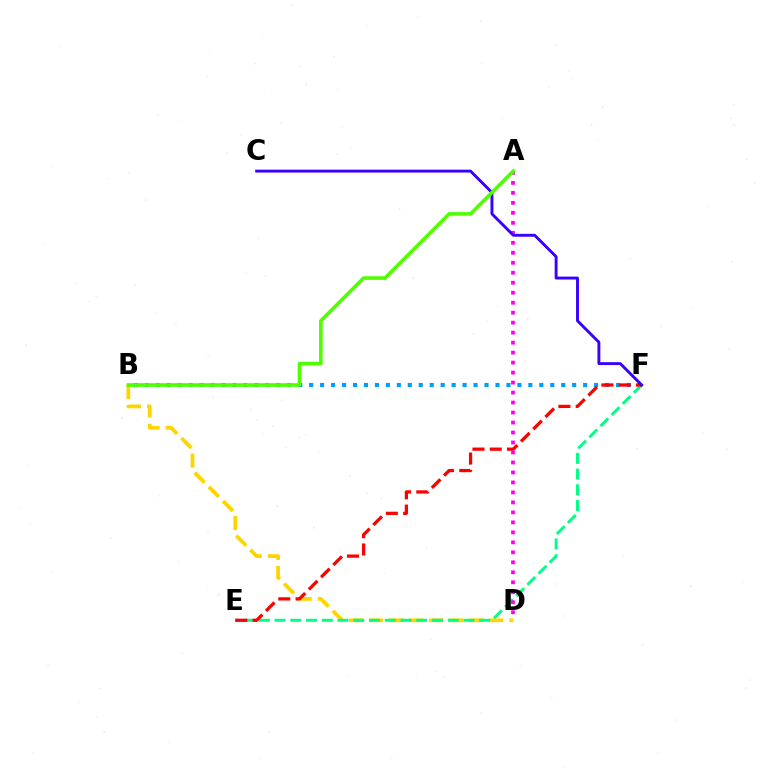{('B', 'D'): [{'color': '#ffd500', 'line_style': 'dashed', 'thickness': 2.72}], ('B', 'F'): [{'color': '#009eff', 'line_style': 'dotted', 'thickness': 2.98}], ('E', 'F'): [{'color': '#00ff86', 'line_style': 'dashed', 'thickness': 2.14}, {'color': '#ff0000', 'line_style': 'dashed', 'thickness': 2.35}], ('A', 'D'): [{'color': '#ff00ed', 'line_style': 'dotted', 'thickness': 2.71}], ('C', 'F'): [{'color': '#3700ff', 'line_style': 'solid', 'thickness': 2.09}], ('A', 'B'): [{'color': '#4fff00', 'line_style': 'solid', 'thickness': 2.59}]}